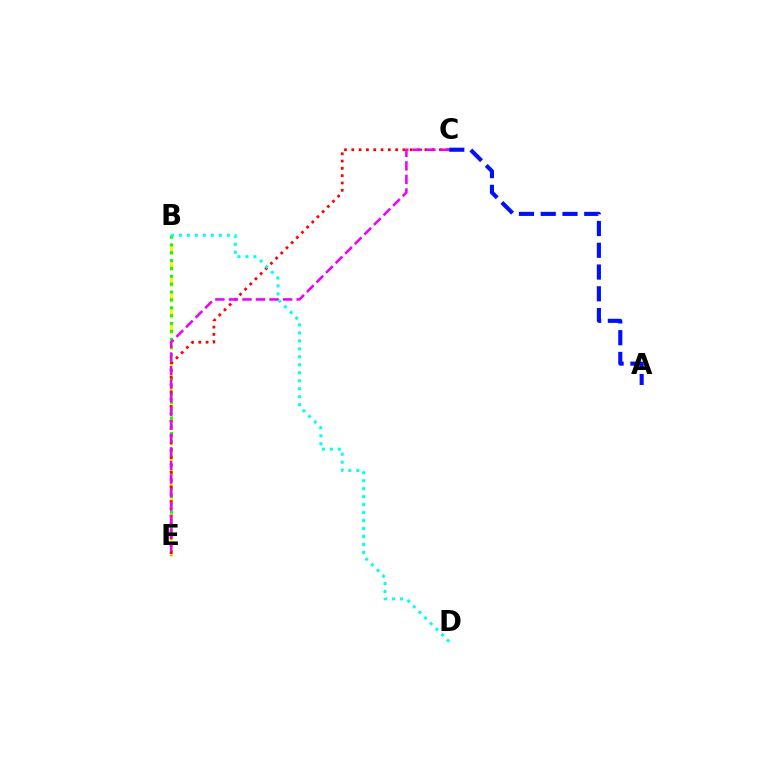{('B', 'E'): [{'color': '#fcf500', 'line_style': 'dashed', 'thickness': 2.16}, {'color': '#08ff00', 'line_style': 'dotted', 'thickness': 2.14}], ('C', 'E'): [{'color': '#ff0000', 'line_style': 'dotted', 'thickness': 1.99}, {'color': '#ee00ff', 'line_style': 'dashed', 'thickness': 1.84}], ('B', 'D'): [{'color': '#00fff6', 'line_style': 'dotted', 'thickness': 2.17}], ('A', 'C'): [{'color': '#0010ff', 'line_style': 'dashed', 'thickness': 2.96}]}